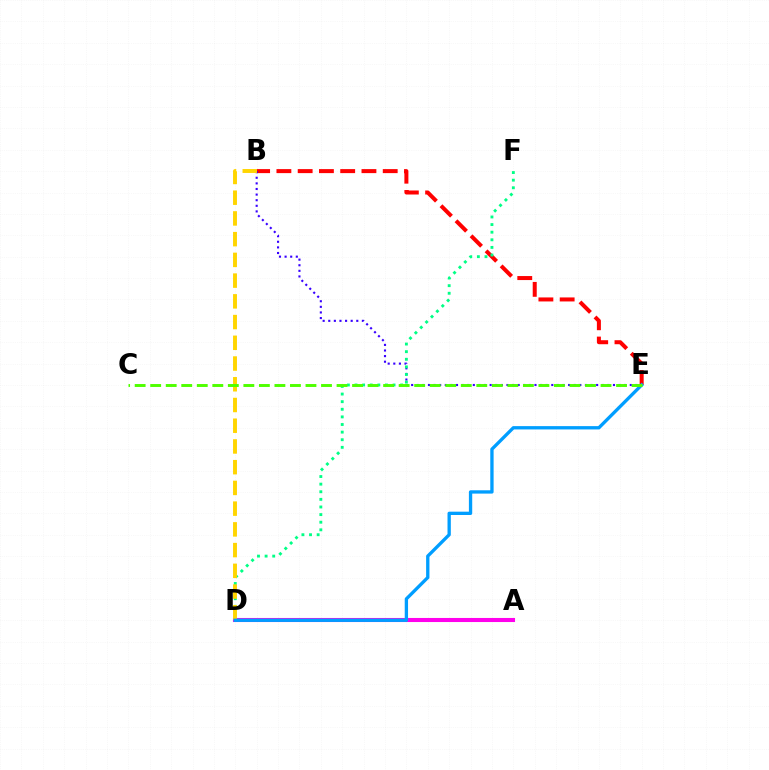{('B', 'E'): [{'color': '#ff0000', 'line_style': 'dashed', 'thickness': 2.89}, {'color': '#3700ff', 'line_style': 'dotted', 'thickness': 1.52}], ('A', 'D'): [{'color': '#ff00ed', 'line_style': 'solid', 'thickness': 2.94}], ('D', 'F'): [{'color': '#00ff86', 'line_style': 'dotted', 'thickness': 2.07}], ('B', 'D'): [{'color': '#ffd500', 'line_style': 'dashed', 'thickness': 2.82}], ('D', 'E'): [{'color': '#009eff', 'line_style': 'solid', 'thickness': 2.39}], ('C', 'E'): [{'color': '#4fff00', 'line_style': 'dashed', 'thickness': 2.11}]}